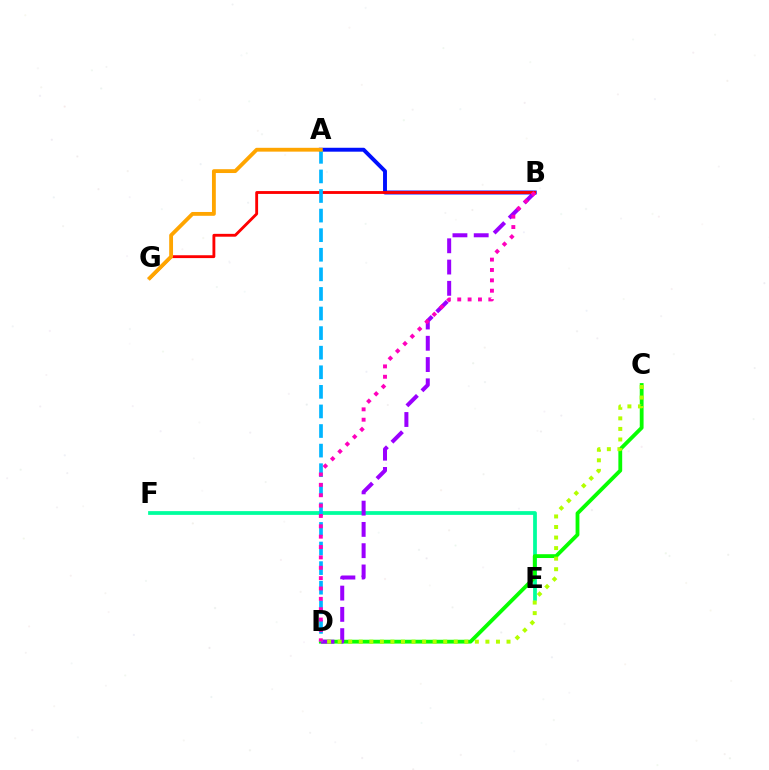{('E', 'F'): [{'color': '#00ff9d', 'line_style': 'solid', 'thickness': 2.7}], ('C', 'D'): [{'color': '#08ff00', 'line_style': 'solid', 'thickness': 2.75}, {'color': '#b3ff00', 'line_style': 'dotted', 'thickness': 2.87}], ('B', 'D'): [{'color': '#9b00ff', 'line_style': 'dashed', 'thickness': 2.89}, {'color': '#ff00bd', 'line_style': 'dotted', 'thickness': 2.82}], ('A', 'B'): [{'color': '#0010ff', 'line_style': 'solid', 'thickness': 2.82}], ('B', 'G'): [{'color': '#ff0000', 'line_style': 'solid', 'thickness': 2.05}], ('A', 'D'): [{'color': '#00b5ff', 'line_style': 'dashed', 'thickness': 2.66}], ('A', 'G'): [{'color': '#ffa500', 'line_style': 'solid', 'thickness': 2.76}]}